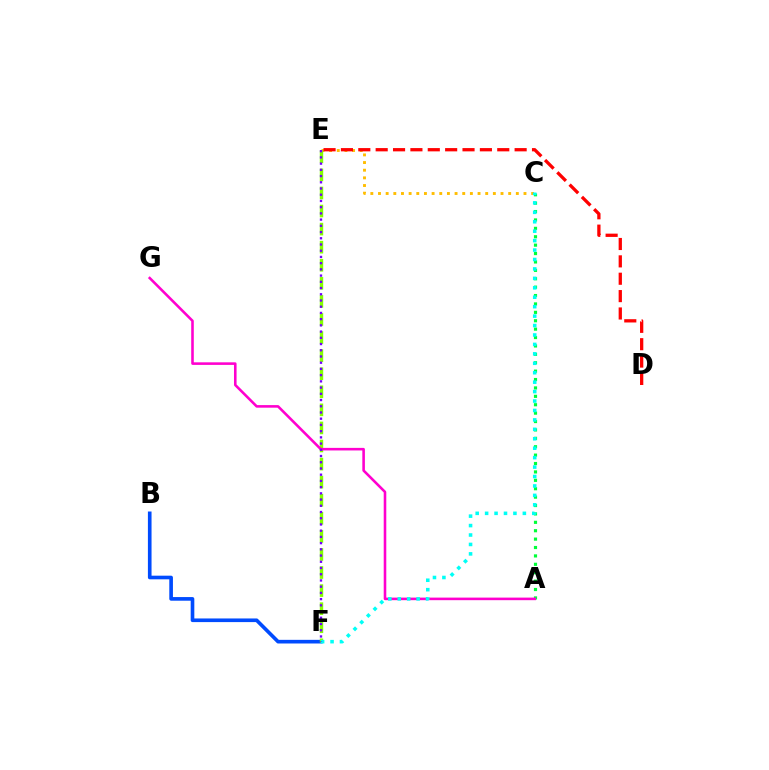{('C', 'E'): [{'color': '#ffbd00', 'line_style': 'dotted', 'thickness': 2.08}], ('A', 'C'): [{'color': '#00ff39', 'line_style': 'dotted', 'thickness': 2.28}], ('B', 'F'): [{'color': '#004bff', 'line_style': 'solid', 'thickness': 2.62}], ('E', 'F'): [{'color': '#84ff00', 'line_style': 'dashed', 'thickness': 2.46}, {'color': '#7200ff', 'line_style': 'dotted', 'thickness': 1.69}], ('D', 'E'): [{'color': '#ff0000', 'line_style': 'dashed', 'thickness': 2.36}], ('A', 'G'): [{'color': '#ff00cf', 'line_style': 'solid', 'thickness': 1.86}], ('C', 'F'): [{'color': '#00fff6', 'line_style': 'dotted', 'thickness': 2.56}]}